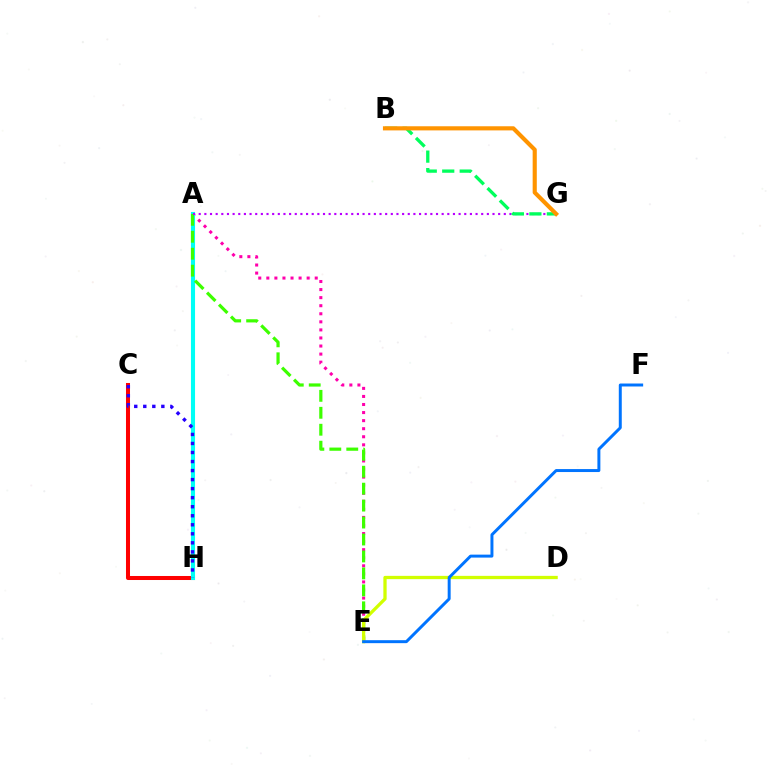{('C', 'H'): [{'color': '#ff0000', 'line_style': 'solid', 'thickness': 2.9}, {'color': '#2500ff', 'line_style': 'dotted', 'thickness': 2.45}], ('A', 'E'): [{'color': '#ff00ac', 'line_style': 'dotted', 'thickness': 2.19}, {'color': '#3dff00', 'line_style': 'dashed', 'thickness': 2.3}], ('A', 'H'): [{'color': '#00fff6', 'line_style': 'solid', 'thickness': 2.94}], ('D', 'E'): [{'color': '#d1ff00', 'line_style': 'solid', 'thickness': 2.36}], ('A', 'G'): [{'color': '#b900ff', 'line_style': 'dotted', 'thickness': 1.54}], ('B', 'G'): [{'color': '#00ff5c', 'line_style': 'dashed', 'thickness': 2.37}, {'color': '#ff9400', 'line_style': 'solid', 'thickness': 2.98}], ('E', 'F'): [{'color': '#0074ff', 'line_style': 'solid', 'thickness': 2.14}]}